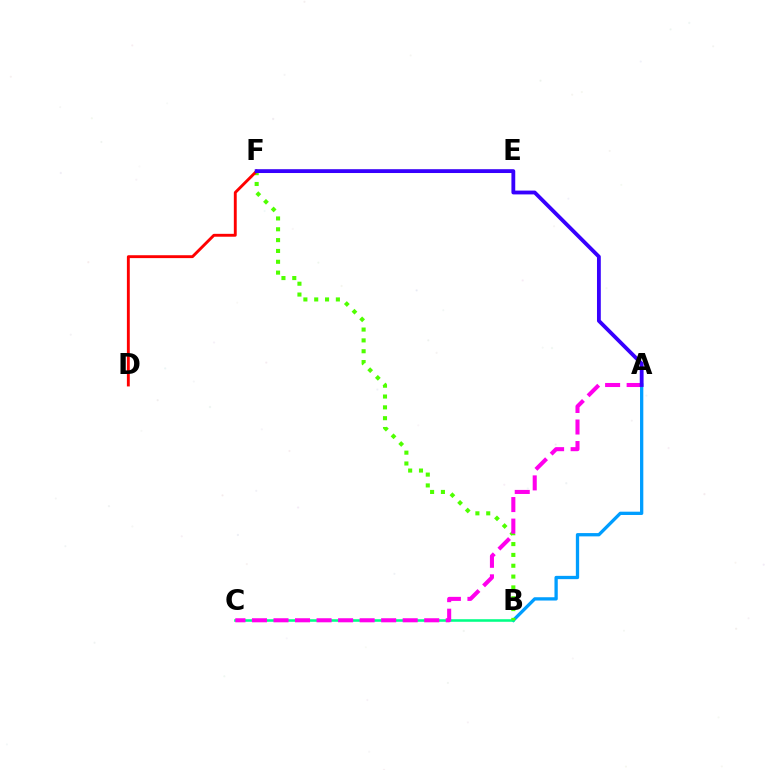{('E', 'F'): [{'color': '#ffd500', 'line_style': 'solid', 'thickness': 1.59}], ('A', 'B'): [{'color': '#009eff', 'line_style': 'solid', 'thickness': 2.37}], ('B', 'C'): [{'color': '#00ff86', 'line_style': 'solid', 'thickness': 1.84}], ('B', 'F'): [{'color': '#4fff00', 'line_style': 'dotted', 'thickness': 2.94}], ('A', 'C'): [{'color': '#ff00ed', 'line_style': 'dashed', 'thickness': 2.93}], ('D', 'F'): [{'color': '#ff0000', 'line_style': 'solid', 'thickness': 2.07}], ('A', 'F'): [{'color': '#3700ff', 'line_style': 'solid', 'thickness': 2.75}]}